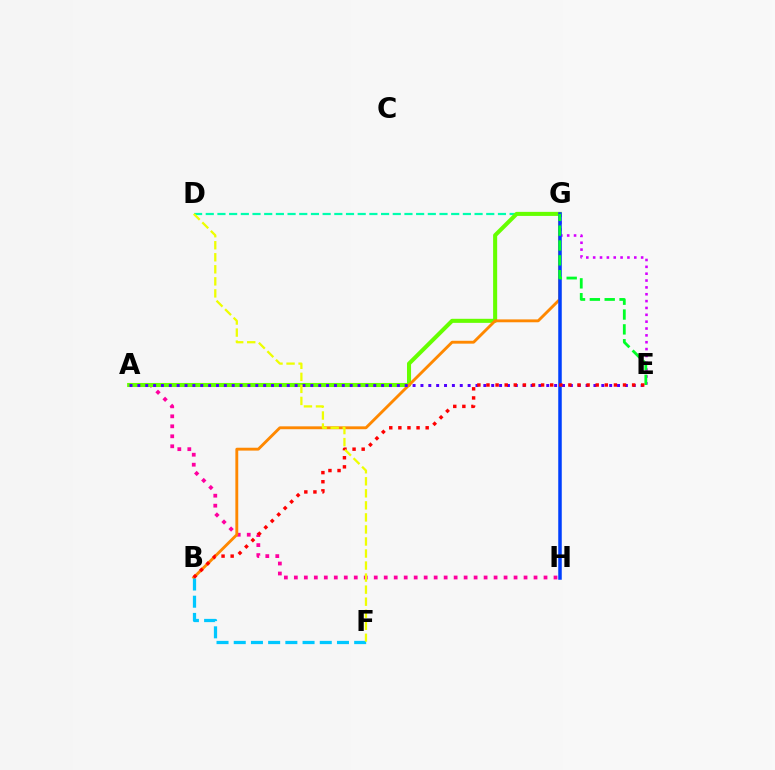{('A', 'H'): [{'color': '#ff00a0', 'line_style': 'dotted', 'thickness': 2.71}], ('D', 'G'): [{'color': '#00ffaf', 'line_style': 'dashed', 'thickness': 1.59}], ('A', 'G'): [{'color': '#66ff00', 'line_style': 'solid', 'thickness': 2.92}], ('B', 'G'): [{'color': '#ff8800', 'line_style': 'solid', 'thickness': 2.07}], ('E', 'G'): [{'color': '#d600ff', 'line_style': 'dotted', 'thickness': 1.86}, {'color': '#00ff27', 'line_style': 'dashed', 'thickness': 2.02}], ('B', 'F'): [{'color': '#00c7ff', 'line_style': 'dashed', 'thickness': 2.34}], ('G', 'H'): [{'color': '#003fff', 'line_style': 'solid', 'thickness': 2.52}], ('A', 'E'): [{'color': '#4f00ff', 'line_style': 'dotted', 'thickness': 2.14}], ('B', 'E'): [{'color': '#ff0000', 'line_style': 'dotted', 'thickness': 2.47}], ('D', 'F'): [{'color': '#eeff00', 'line_style': 'dashed', 'thickness': 1.64}]}